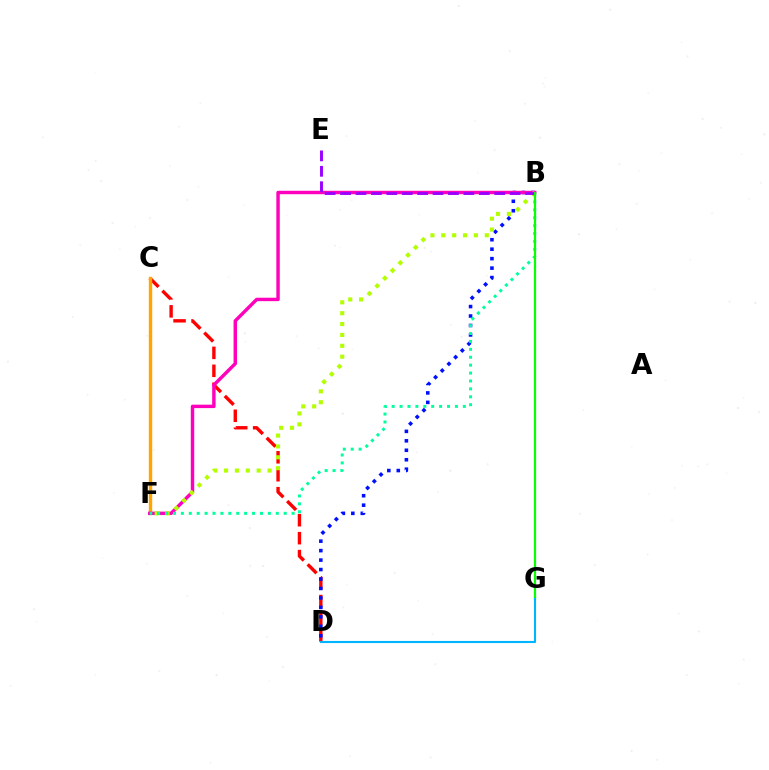{('C', 'D'): [{'color': '#ff0000', 'line_style': 'dashed', 'thickness': 2.44}], ('B', 'D'): [{'color': '#0010ff', 'line_style': 'dotted', 'thickness': 2.57}], ('C', 'F'): [{'color': '#ffa500', 'line_style': 'solid', 'thickness': 2.45}], ('B', 'F'): [{'color': '#ff00bd', 'line_style': 'solid', 'thickness': 2.47}, {'color': '#b3ff00', 'line_style': 'dotted', 'thickness': 2.95}, {'color': '#00ff9d', 'line_style': 'dotted', 'thickness': 2.15}], ('B', 'E'): [{'color': '#9b00ff', 'line_style': 'dashed', 'thickness': 2.09}], ('B', 'G'): [{'color': '#08ff00', 'line_style': 'solid', 'thickness': 1.59}], ('D', 'G'): [{'color': '#00b5ff', 'line_style': 'solid', 'thickness': 1.52}]}